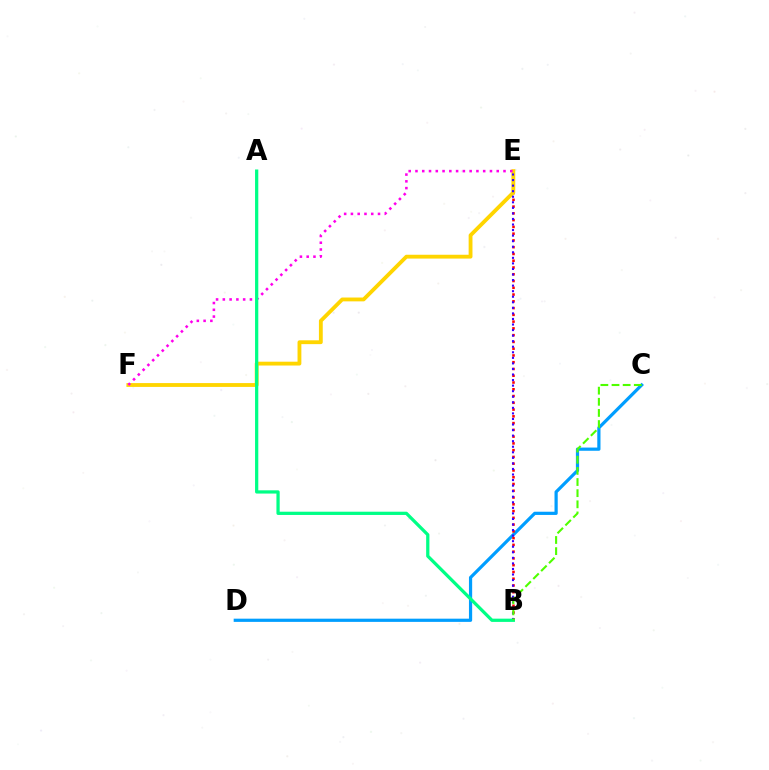{('C', 'D'): [{'color': '#009eff', 'line_style': 'solid', 'thickness': 2.31}], ('B', 'E'): [{'color': '#ff0000', 'line_style': 'dotted', 'thickness': 1.84}, {'color': '#3700ff', 'line_style': 'dotted', 'thickness': 1.51}], ('E', 'F'): [{'color': '#ffd500', 'line_style': 'solid', 'thickness': 2.76}, {'color': '#ff00ed', 'line_style': 'dotted', 'thickness': 1.84}], ('A', 'B'): [{'color': '#00ff86', 'line_style': 'solid', 'thickness': 2.34}], ('B', 'C'): [{'color': '#4fff00', 'line_style': 'dashed', 'thickness': 1.51}]}